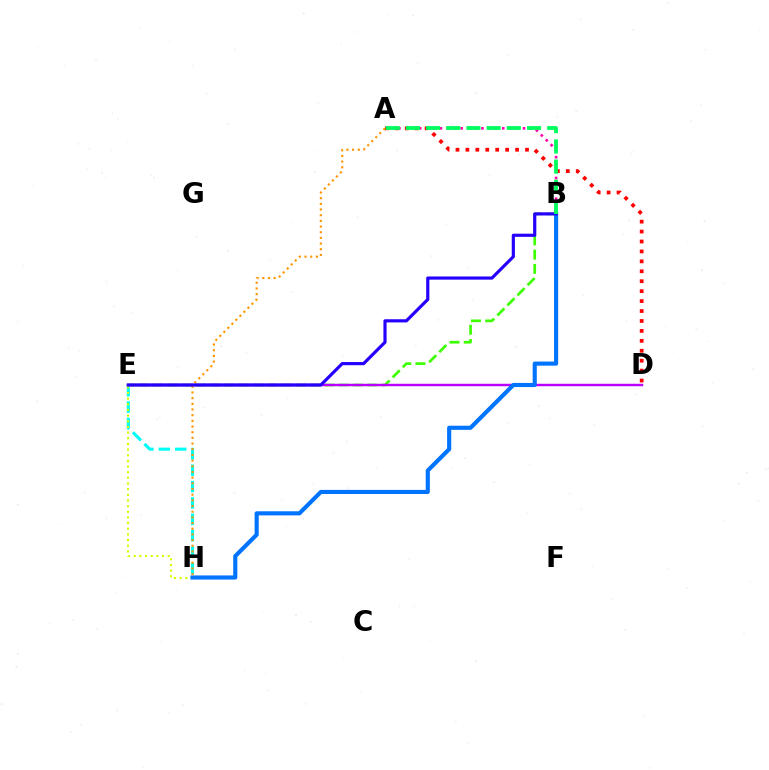{('B', 'E'): [{'color': '#3dff00', 'line_style': 'dashed', 'thickness': 1.94}, {'color': '#2500ff', 'line_style': 'solid', 'thickness': 2.28}], ('D', 'E'): [{'color': '#b900ff', 'line_style': 'solid', 'thickness': 1.76}], ('E', 'H'): [{'color': '#00fff6', 'line_style': 'dashed', 'thickness': 2.23}, {'color': '#d1ff00', 'line_style': 'dotted', 'thickness': 1.54}], ('A', 'B'): [{'color': '#ff00ac', 'line_style': 'dotted', 'thickness': 1.88}, {'color': '#00ff5c', 'line_style': 'dashed', 'thickness': 2.74}], ('A', 'D'): [{'color': '#ff0000', 'line_style': 'dotted', 'thickness': 2.7}], ('B', 'H'): [{'color': '#0074ff', 'line_style': 'solid', 'thickness': 2.97}], ('A', 'H'): [{'color': '#ff9400', 'line_style': 'dotted', 'thickness': 1.54}]}